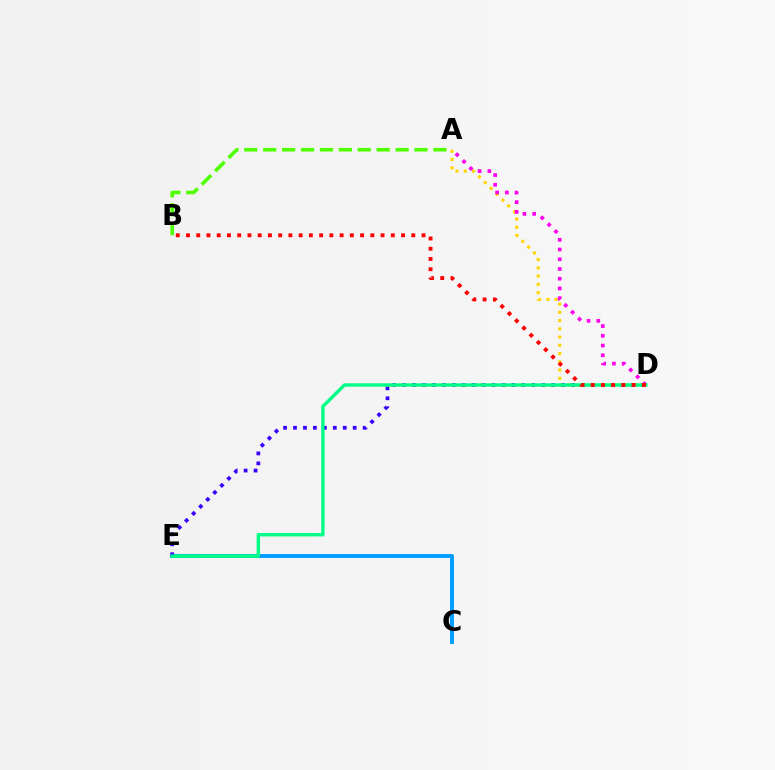{('A', 'D'): [{'color': '#ffd500', 'line_style': 'dotted', 'thickness': 2.24}, {'color': '#ff00ed', 'line_style': 'dotted', 'thickness': 2.64}], ('C', 'E'): [{'color': '#009eff', 'line_style': 'solid', 'thickness': 2.82}], ('D', 'E'): [{'color': '#3700ff', 'line_style': 'dotted', 'thickness': 2.7}, {'color': '#00ff86', 'line_style': 'solid', 'thickness': 2.46}], ('A', 'B'): [{'color': '#4fff00', 'line_style': 'dashed', 'thickness': 2.57}], ('B', 'D'): [{'color': '#ff0000', 'line_style': 'dotted', 'thickness': 2.78}]}